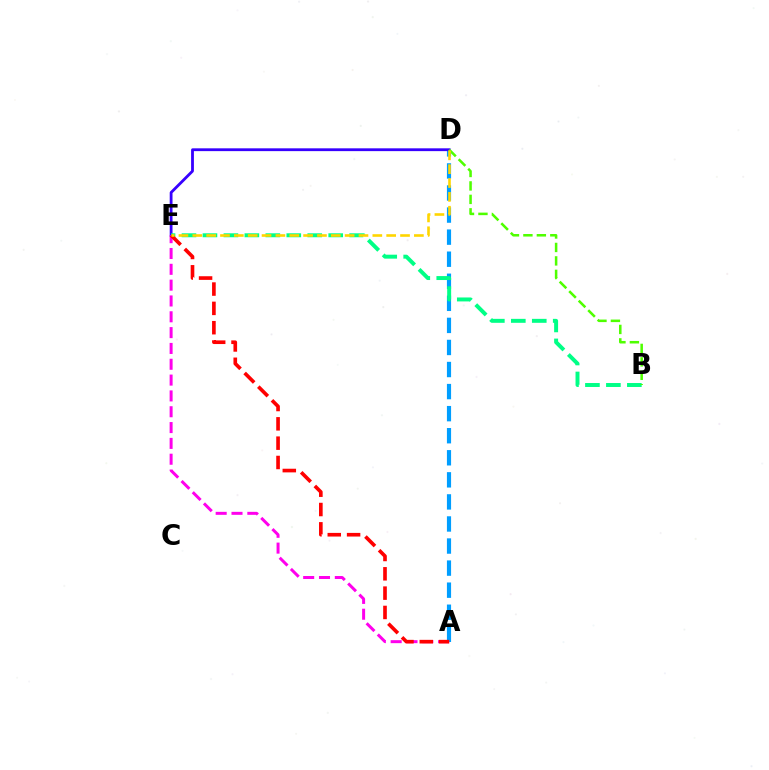{('A', 'D'): [{'color': '#009eff', 'line_style': 'dashed', 'thickness': 3.0}], ('D', 'E'): [{'color': '#3700ff', 'line_style': 'solid', 'thickness': 2.02}, {'color': '#ffd500', 'line_style': 'dashed', 'thickness': 1.88}], ('A', 'E'): [{'color': '#ff00ed', 'line_style': 'dashed', 'thickness': 2.15}, {'color': '#ff0000', 'line_style': 'dashed', 'thickness': 2.62}], ('B', 'E'): [{'color': '#00ff86', 'line_style': 'dashed', 'thickness': 2.85}], ('B', 'D'): [{'color': '#4fff00', 'line_style': 'dashed', 'thickness': 1.83}]}